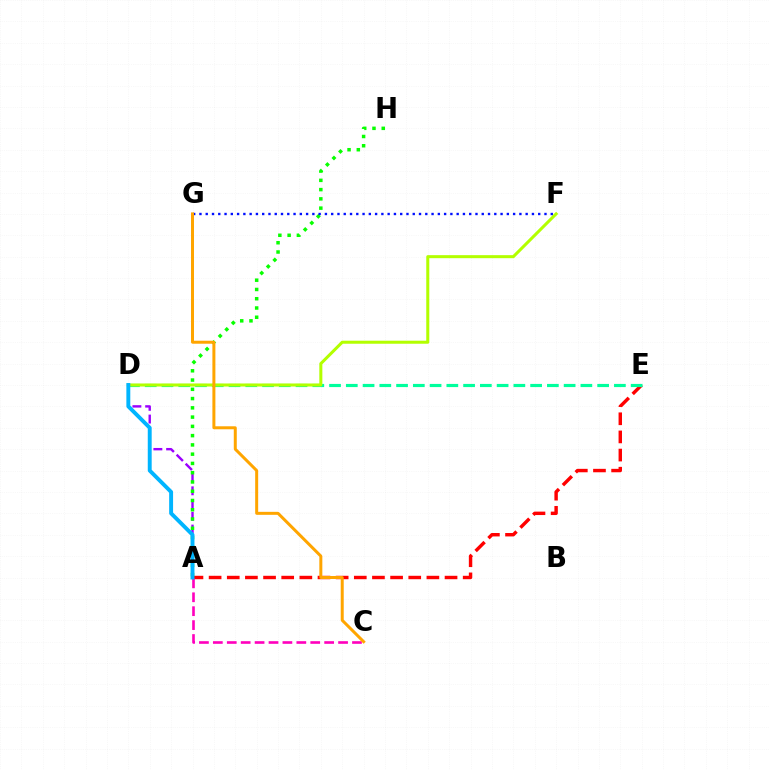{('A', 'E'): [{'color': '#ff0000', 'line_style': 'dashed', 'thickness': 2.47}], ('D', 'E'): [{'color': '#00ff9d', 'line_style': 'dashed', 'thickness': 2.28}], ('A', 'C'): [{'color': '#ff00bd', 'line_style': 'dashed', 'thickness': 1.89}], ('D', 'F'): [{'color': '#b3ff00', 'line_style': 'solid', 'thickness': 2.19}], ('A', 'D'): [{'color': '#9b00ff', 'line_style': 'dashed', 'thickness': 1.73}, {'color': '#00b5ff', 'line_style': 'solid', 'thickness': 2.82}], ('A', 'H'): [{'color': '#08ff00', 'line_style': 'dotted', 'thickness': 2.52}], ('F', 'G'): [{'color': '#0010ff', 'line_style': 'dotted', 'thickness': 1.7}], ('C', 'G'): [{'color': '#ffa500', 'line_style': 'solid', 'thickness': 2.16}]}